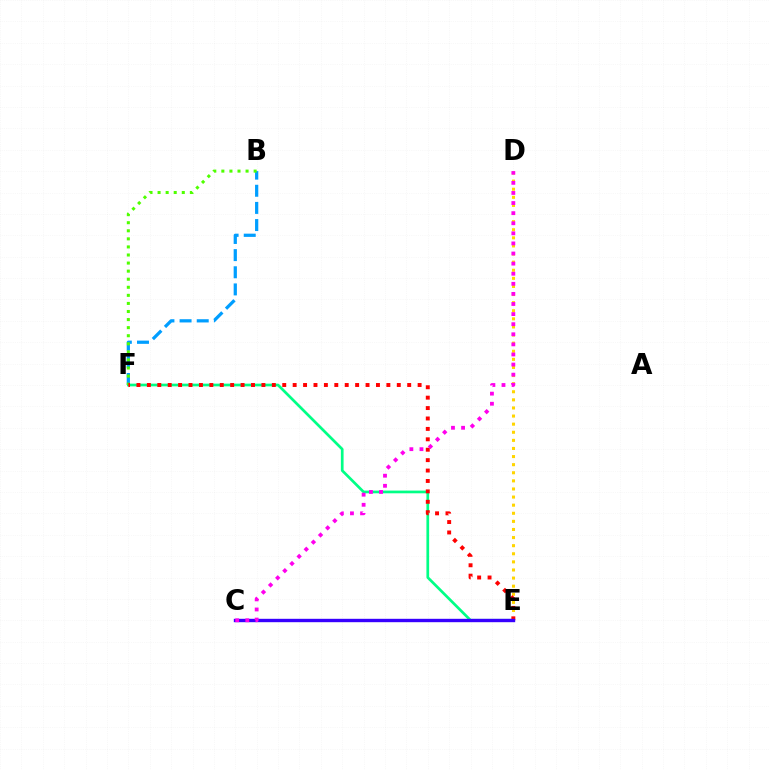{('E', 'F'): [{'color': '#00ff86', 'line_style': 'solid', 'thickness': 1.95}, {'color': '#ff0000', 'line_style': 'dotted', 'thickness': 2.83}], ('B', 'F'): [{'color': '#009eff', 'line_style': 'dashed', 'thickness': 2.33}, {'color': '#4fff00', 'line_style': 'dotted', 'thickness': 2.19}], ('D', 'E'): [{'color': '#ffd500', 'line_style': 'dotted', 'thickness': 2.2}], ('C', 'E'): [{'color': '#3700ff', 'line_style': 'solid', 'thickness': 2.43}], ('C', 'D'): [{'color': '#ff00ed', 'line_style': 'dotted', 'thickness': 2.74}]}